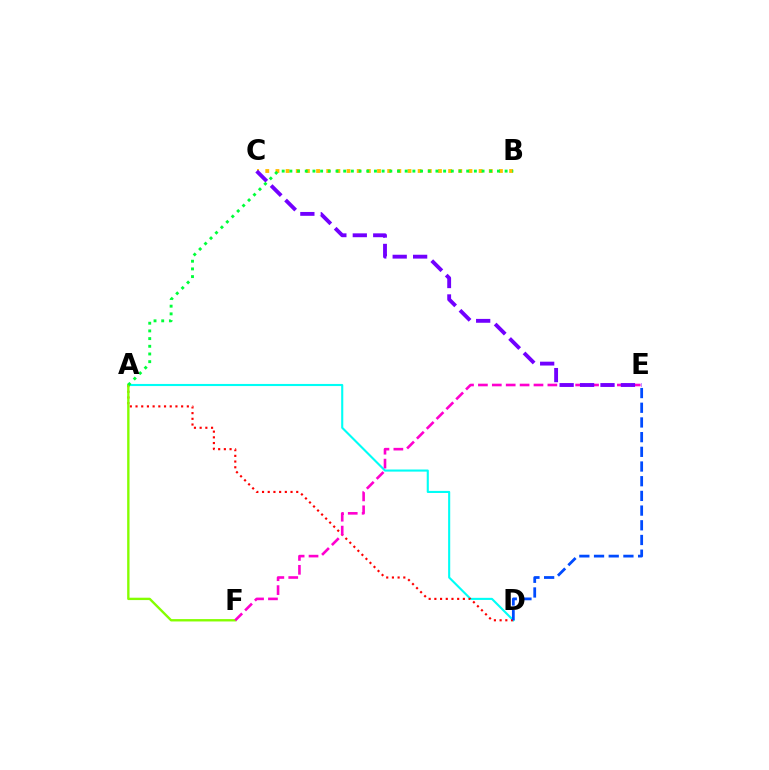{('A', 'D'): [{'color': '#00fff6', 'line_style': 'solid', 'thickness': 1.52}, {'color': '#ff0000', 'line_style': 'dotted', 'thickness': 1.55}], ('B', 'C'): [{'color': '#ffbd00', 'line_style': 'dotted', 'thickness': 2.76}], ('A', 'F'): [{'color': '#84ff00', 'line_style': 'solid', 'thickness': 1.71}], ('E', 'F'): [{'color': '#ff00cf', 'line_style': 'dashed', 'thickness': 1.89}], ('C', 'E'): [{'color': '#7200ff', 'line_style': 'dashed', 'thickness': 2.78}], ('A', 'B'): [{'color': '#00ff39', 'line_style': 'dotted', 'thickness': 2.09}], ('D', 'E'): [{'color': '#004bff', 'line_style': 'dashed', 'thickness': 2.0}]}